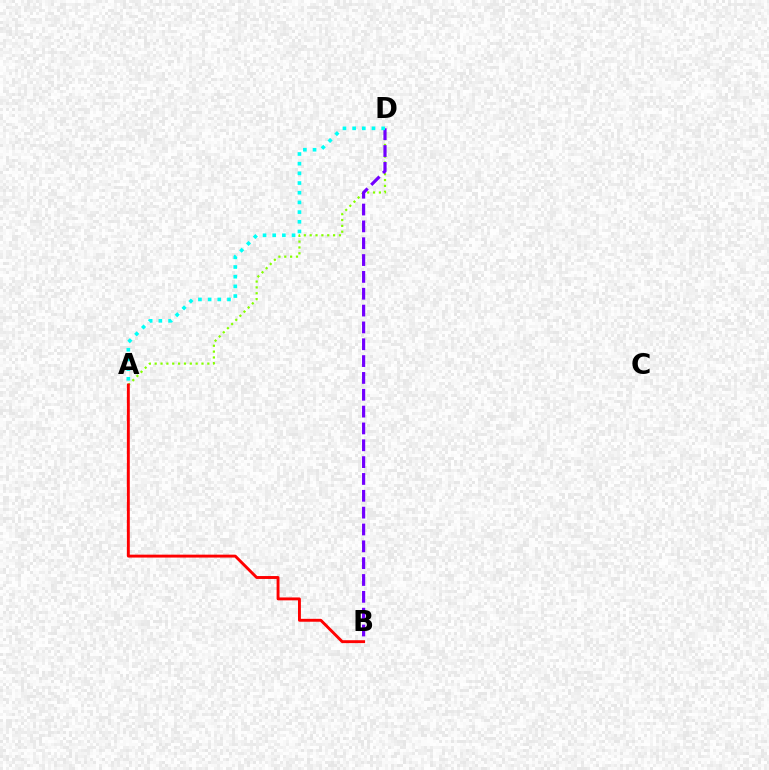{('A', 'D'): [{'color': '#84ff00', 'line_style': 'dotted', 'thickness': 1.59}, {'color': '#00fff6', 'line_style': 'dotted', 'thickness': 2.63}], ('B', 'D'): [{'color': '#7200ff', 'line_style': 'dashed', 'thickness': 2.29}], ('A', 'B'): [{'color': '#ff0000', 'line_style': 'solid', 'thickness': 2.09}]}